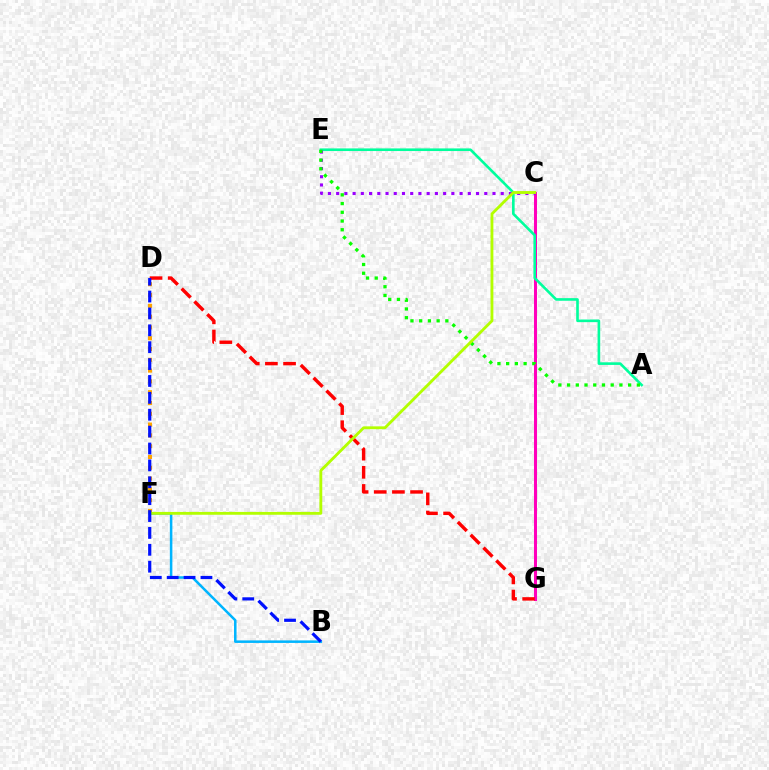{('D', 'F'): [{'color': '#ffa500', 'line_style': 'dotted', 'thickness': 2.93}], ('C', 'G'): [{'color': '#ff00bd', 'line_style': 'solid', 'thickness': 2.18}], ('B', 'F'): [{'color': '#00b5ff', 'line_style': 'solid', 'thickness': 1.82}], ('A', 'E'): [{'color': '#00ff9d', 'line_style': 'solid', 'thickness': 1.89}, {'color': '#08ff00', 'line_style': 'dotted', 'thickness': 2.37}], ('C', 'E'): [{'color': '#9b00ff', 'line_style': 'dotted', 'thickness': 2.24}], ('D', 'G'): [{'color': '#ff0000', 'line_style': 'dashed', 'thickness': 2.47}], ('C', 'F'): [{'color': '#b3ff00', 'line_style': 'solid', 'thickness': 2.05}], ('B', 'D'): [{'color': '#0010ff', 'line_style': 'dashed', 'thickness': 2.29}]}